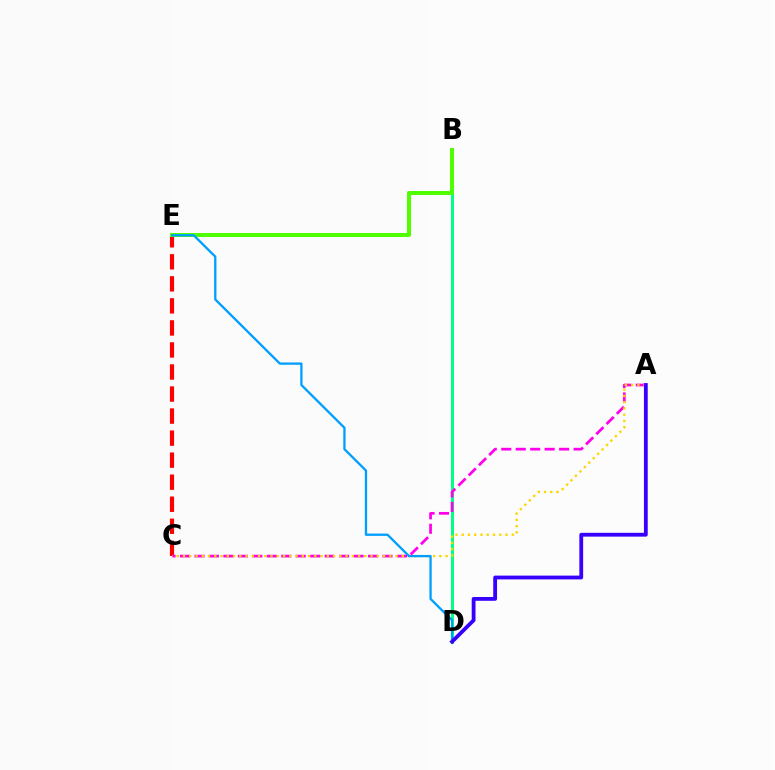{('B', 'D'): [{'color': '#00ff86', 'line_style': 'solid', 'thickness': 2.18}], ('C', 'E'): [{'color': '#ff0000', 'line_style': 'dashed', 'thickness': 2.99}], ('B', 'E'): [{'color': '#4fff00', 'line_style': 'solid', 'thickness': 2.88}], ('A', 'C'): [{'color': '#ff00ed', 'line_style': 'dashed', 'thickness': 1.96}, {'color': '#ffd500', 'line_style': 'dotted', 'thickness': 1.7}], ('D', 'E'): [{'color': '#009eff', 'line_style': 'solid', 'thickness': 1.66}], ('A', 'D'): [{'color': '#3700ff', 'line_style': 'solid', 'thickness': 2.74}]}